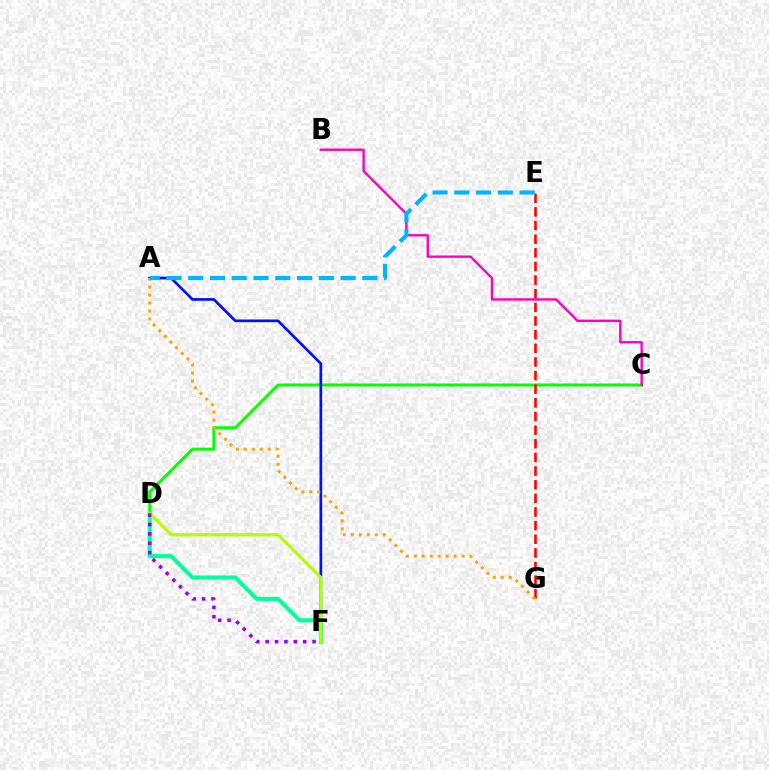{('C', 'D'): [{'color': '#08ff00', 'line_style': 'solid', 'thickness': 2.16}], ('A', 'F'): [{'color': '#0010ff', 'line_style': 'solid', 'thickness': 1.94}], ('E', 'G'): [{'color': '#ff0000', 'line_style': 'dashed', 'thickness': 1.85}], ('D', 'F'): [{'color': '#00ff9d', 'line_style': 'solid', 'thickness': 2.93}, {'color': '#b3ff00', 'line_style': 'solid', 'thickness': 2.3}, {'color': '#9b00ff', 'line_style': 'dotted', 'thickness': 2.55}], ('B', 'C'): [{'color': '#ff00bd', 'line_style': 'solid', 'thickness': 1.7}], ('A', 'G'): [{'color': '#ffa500', 'line_style': 'dotted', 'thickness': 2.17}], ('A', 'E'): [{'color': '#00b5ff', 'line_style': 'dashed', 'thickness': 2.96}]}